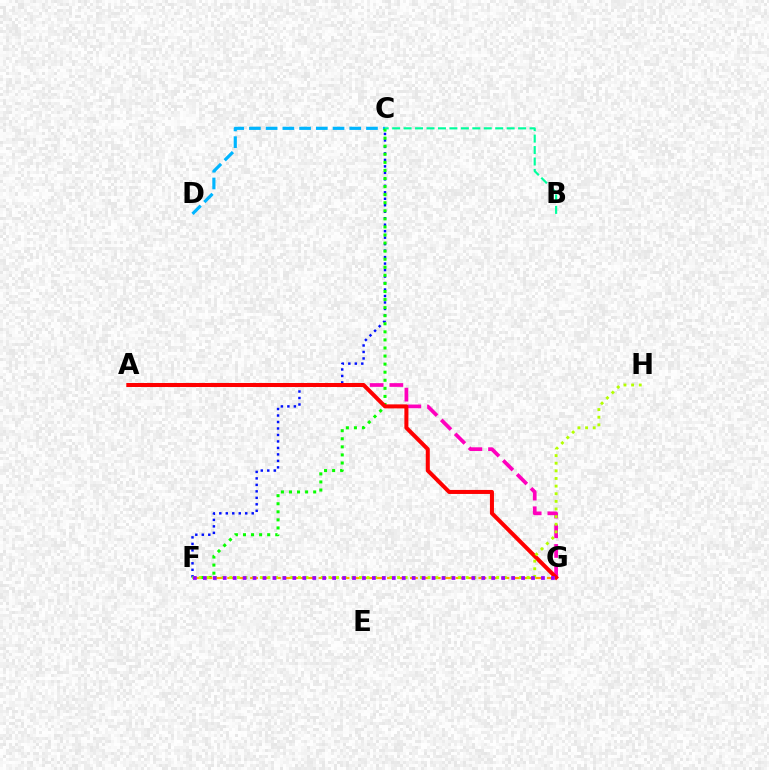{('C', 'F'): [{'color': '#0010ff', 'line_style': 'dotted', 'thickness': 1.76}, {'color': '#08ff00', 'line_style': 'dotted', 'thickness': 2.19}], ('A', 'G'): [{'color': '#ff00bd', 'line_style': 'dashed', 'thickness': 2.67}, {'color': '#ff0000', 'line_style': 'solid', 'thickness': 2.9}], ('C', 'D'): [{'color': '#00b5ff', 'line_style': 'dashed', 'thickness': 2.27}], ('B', 'C'): [{'color': '#00ff9d', 'line_style': 'dashed', 'thickness': 1.56}], ('F', 'G'): [{'color': '#ffa500', 'line_style': 'dashed', 'thickness': 1.55}, {'color': '#9b00ff', 'line_style': 'dotted', 'thickness': 2.7}], ('F', 'H'): [{'color': '#b3ff00', 'line_style': 'dotted', 'thickness': 2.07}]}